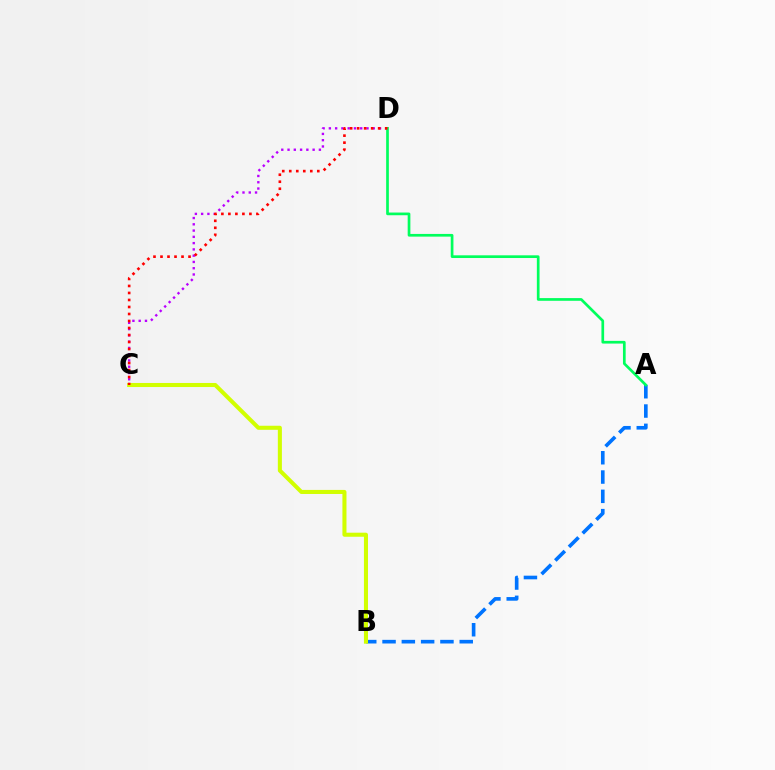{('C', 'D'): [{'color': '#b900ff', 'line_style': 'dotted', 'thickness': 1.7}, {'color': '#ff0000', 'line_style': 'dotted', 'thickness': 1.9}], ('A', 'B'): [{'color': '#0074ff', 'line_style': 'dashed', 'thickness': 2.62}], ('B', 'C'): [{'color': '#d1ff00', 'line_style': 'solid', 'thickness': 2.92}], ('A', 'D'): [{'color': '#00ff5c', 'line_style': 'solid', 'thickness': 1.94}]}